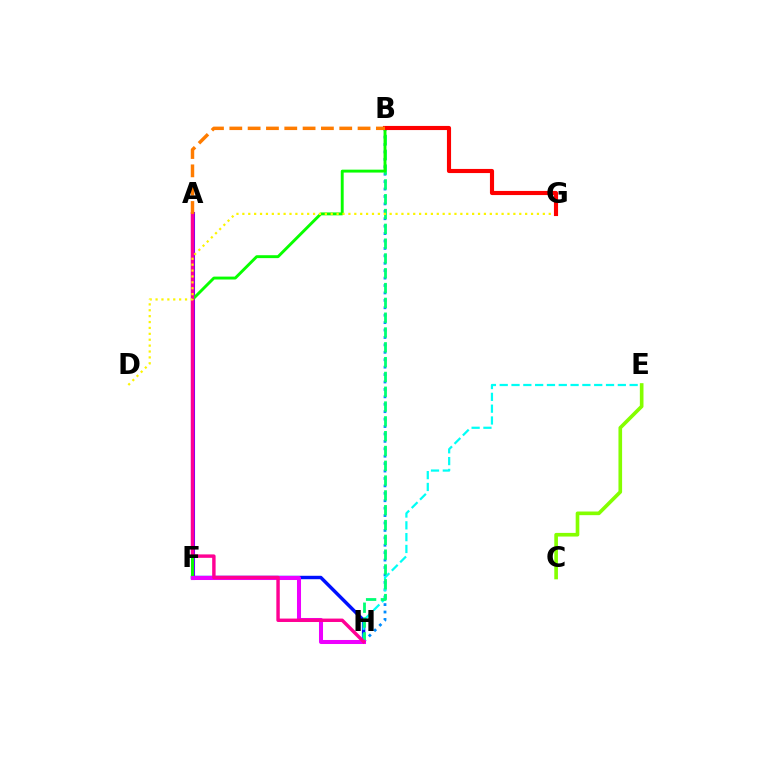{('F', 'H'): [{'color': '#0010ff', 'line_style': 'solid', 'thickness': 2.48}, {'color': '#ee00ff', 'line_style': 'solid', 'thickness': 2.9}], ('B', 'H'): [{'color': '#008cff', 'line_style': 'dotted', 'thickness': 2.02}, {'color': '#00ff74', 'line_style': 'dashed', 'thickness': 2.01}], ('E', 'H'): [{'color': '#00fff6', 'line_style': 'dashed', 'thickness': 1.6}], ('A', 'F'): [{'color': '#7200ff', 'line_style': 'solid', 'thickness': 2.93}], ('B', 'F'): [{'color': '#08ff00', 'line_style': 'solid', 'thickness': 2.09}], ('C', 'E'): [{'color': '#84ff00', 'line_style': 'solid', 'thickness': 2.62}], ('A', 'H'): [{'color': '#ff0094', 'line_style': 'solid', 'thickness': 2.47}], ('D', 'G'): [{'color': '#fcf500', 'line_style': 'dotted', 'thickness': 1.6}], ('B', 'G'): [{'color': '#ff0000', 'line_style': 'solid', 'thickness': 2.97}], ('A', 'B'): [{'color': '#ff7c00', 'line_style': 'dashed', 'thickness': 2.49}]}